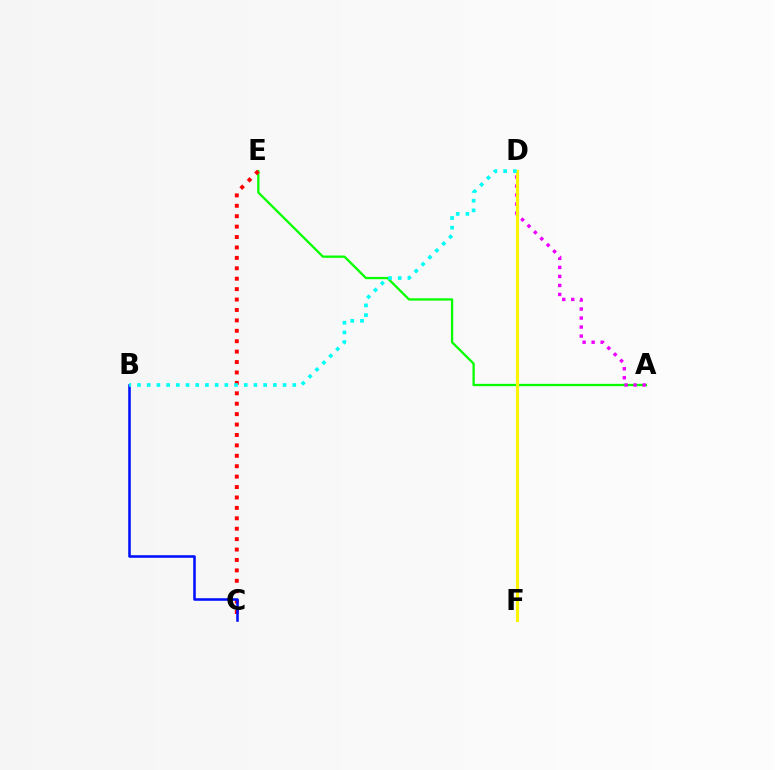{('A', 'E'): [{'color': '#08ff00', 'line_style': 'solid', 'thickness': 1.65}], ('C', 'E'): [{'color': '#ff0000', 'line_style': 'dotted', 'thickness': 2.83}], ('B', 'C'): [{'color': '#0010ff', 'line_style': 'solid', 'thickness': 1.85}], ('A', 'D'): [{'color': '#ee00ff', 'line_style': 'dotted', 'thickness': 2.45}], ('D', 'F'): [{'color': '#fcf500', 'line_style': 'solid', 'thickness': 2.26}], ('B', 'D'): [{'color': '#00fff6', 'line_style': 'dotted', 'thickness': 2.64}]}